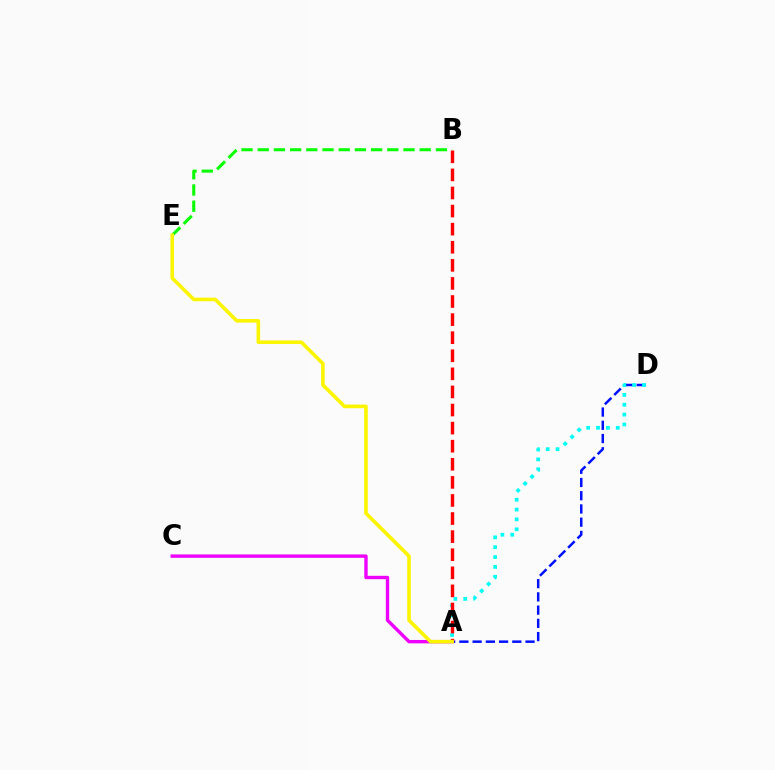{('B', 'E'): [{'color': '#08ff00', 'line_style': 'dashed', 'thickness': 2.2}], ('A', 'D'): [{'color': '#0010ff', 'line_style': 'dashed', 'thickness': 1.8}, {'color': '#00fff6', 'line_style': 'dotted', 'thickness': 2.68}], ('A', 'C'): [{'color': '#ee00ff', 'line_style': 'solid', 'thickness': 2.43}], ('A', 'B'): [{'color': '#ff0000', 'line_style': 'dashed', 'thickness': 2.46}], ('A', 'E'): [{'color': '#fcf500', 'line_style': 'solid', 'thickness': 2.59}]}